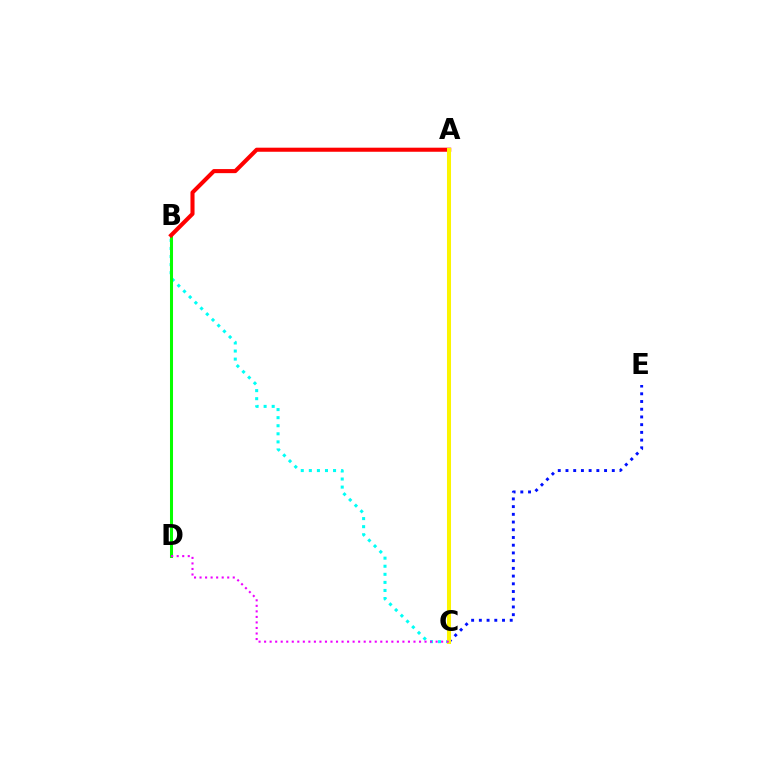{('C', 'E'): [{'color': '#0010ff', 'line_style': 'dotted', 'thickness': 2.1}], ('B', 'C'): [{'color': '#00fff6', 'line_style': 'dotted', 'thickness': 2.19}], ('B', 'D'): [{'color': '#08ff00', 'line_style': 'solid', 'thickness': 2.19}], ('A', 'B'): [{'color': '#ff0000', 'line_style': 'solid', 'thickness': 2.93}], ('A', 'C'): [{'color': '#fcf500', 'line_style': 'solid', 'thickness': 2.9}], ('C', 'D'): [{'color': '#ee00ff', 'line_style': 'dotted', 'thickness': 1.5}]}